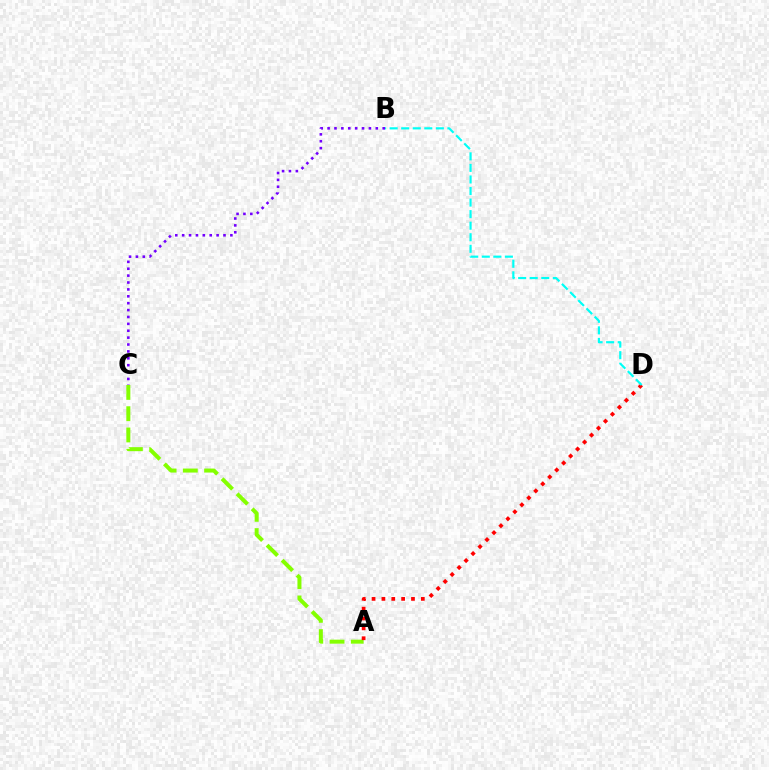{('B', 'C'): [{'color': '#7200ff', 'line_style': 'dotted', 'thickness': 1.87}], ('A', 'C'): [{'color': '#84ff00', 'line_style': 'dashed', 'thickness': 2.89}], ('A', 'D'): [{'color': '#ff0000', 'line_style': 'dotted', 'thickness': 2.68}], ('B', 'D'): [{'color': '#00fff6', 'line_style': 'dashed', 'thickness': 1.57}]}